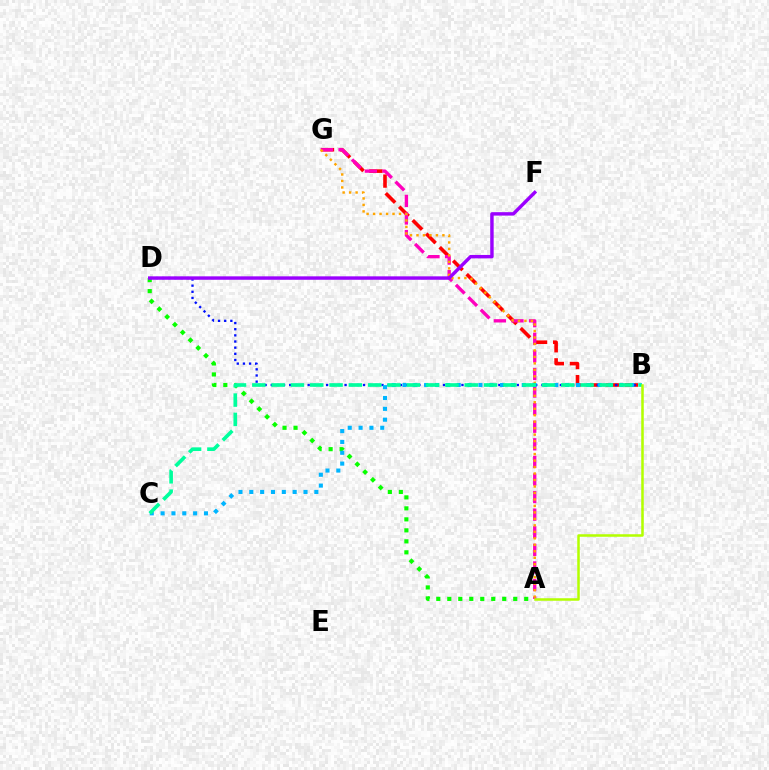{('B', 'G'): [{'color': '#ff0000', 'line_style': 'dashed', 'thickness': 2.59}], ('A', 'D'): [{'color': '#08ff00', 'line_style': 'dotted', 'thickness': 2.99}], ('A', 'G'): [{'color': '#ff00bd', 'line_style': 'dashed', 'thickness': 2.39}, {'color': '#ffa500', 'line_style': 'dotted', 'thickness': 1.76}], ('B', 'D'): [{'color': '#0010ff', 'line_style': 'dotted', 'thickness': 1.67}], ('B', 'C'): [{'color': '#00b5ff', 'line_style': 'dotted', 'thickness': 2.95}, {'color': '#00ff9d', 'line_style': 'dashed', 'thickness': 2.62}], ('A', 'B'): [{'color': '#b3ff00', 'line_style': 'solid', 'thickness': 1.82}], ('D', 'F'): [{'color': '#9b00ff', 'line_style': 'solid', 'thickness': 2.47}]}